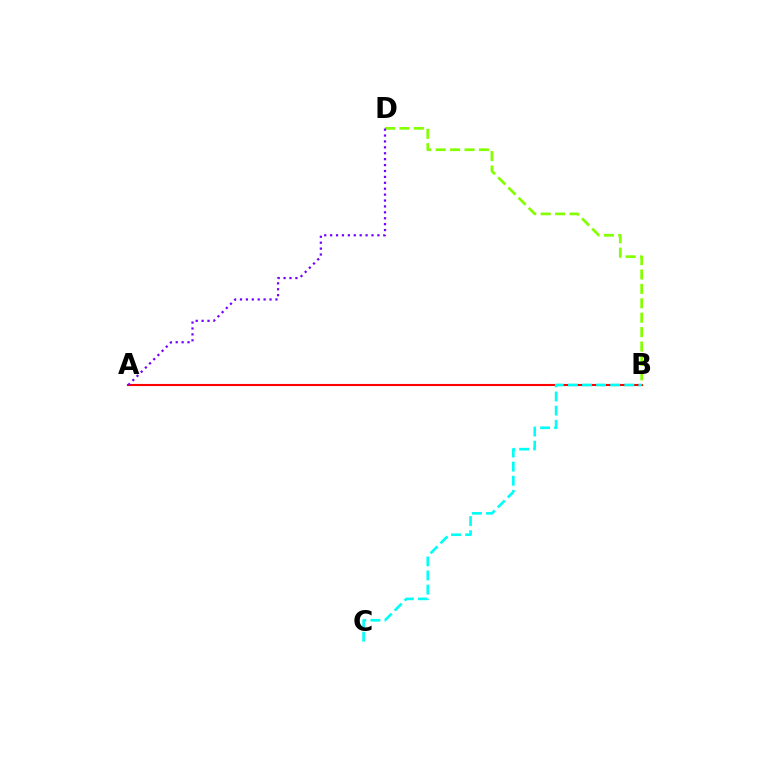{('A', 'B'): [{'color': '#ff0000', 'line_style': 'solid', 'thickness': 1.52}], ('B', 'D'): [{'color': '#84ff00', 'line_style': 'dashed', 'thickness': 1.96}], ('B', 'C'): [{'color': '#00fff6', 'line_style': 'dashed', 'thickness': 1.92}], ('A', 'D'): [{'color': '#7200ff', 'line_style': 'dotted', 'thickness': 1.61}]}